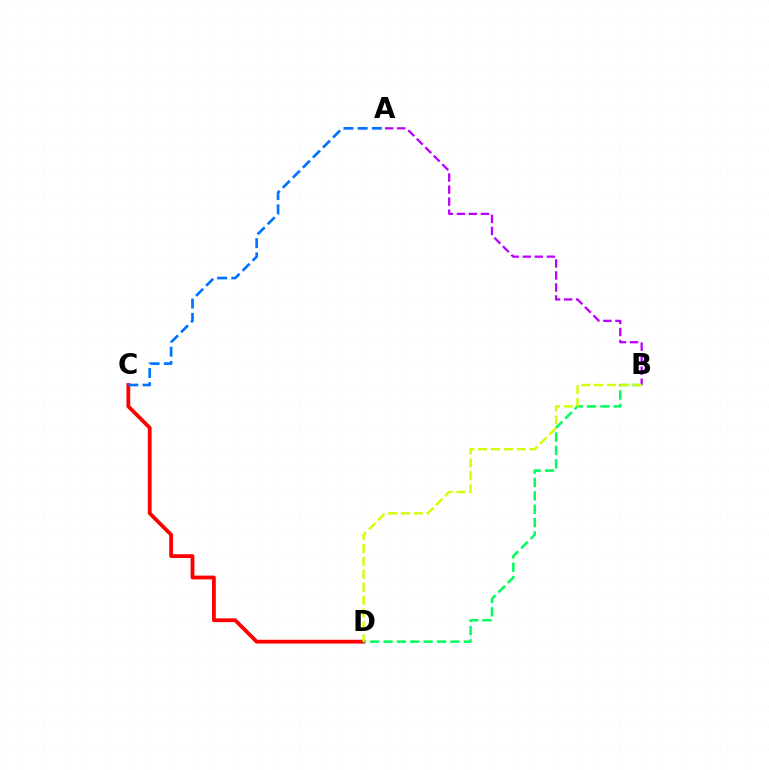{('C', 'D'): [{'color': '#ff0000', 'line_style': 'solid', 'thickness': 2.73}], ('B', 'D'): [{'color': '#00ff5c', 'line_style': 'dashed', 'thickness': 1.82}, {'color': '#d1ff00', 'line_style': 'dashed', 'thickness': 1.75}], ('A', 'C'): [{'color': '#0074ff', 'line_style': 'dashed', 'thickness': 1.93}], ('A', 'B'): [{'color': '#b900ff', 'line_style': 'dashed', 'thickness': 1.63}]}